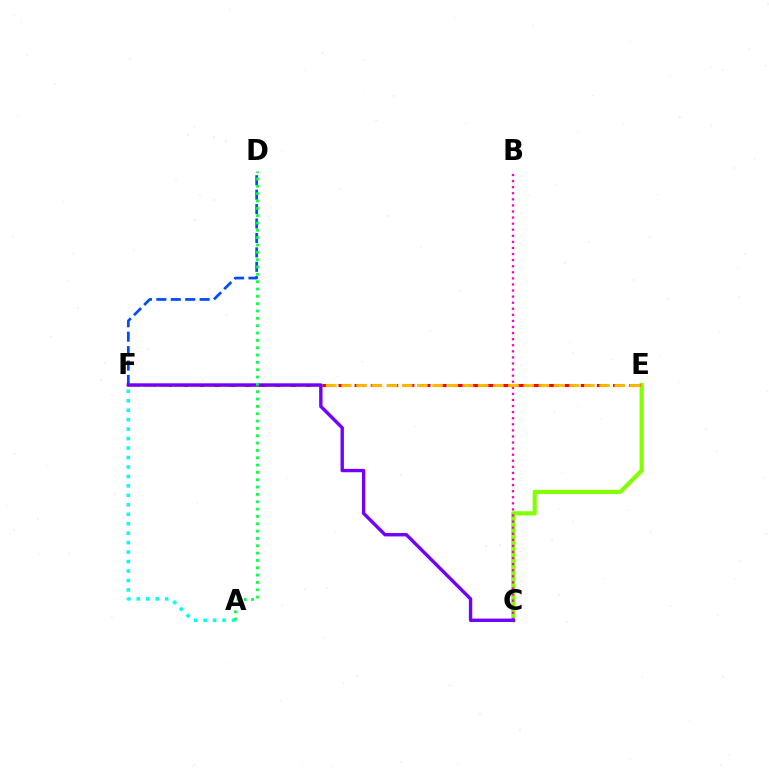{('D', 'F'): [{'color': '#004bff', 'line_style': 'dashed', 'thickness': 1.96}], ('A', 'F'): [{'color': '#00fff6', 'line_style': 'dotted', 'thickness': 2.57}], ('C', 'E'): [{'color': '#84ff00', 'line_style': 'solid', 'thickness': 3.0}], ('E', 'F'): [{'color': '#ff0000', 'line_style': 'dashed', 'thickness': 2.19}, {'color': '#ffbd00', 'line_style': 'dashed', 'thickness': 2.06}], ('B', 'C'): [{'color': '#ff00cf', 'line_style': 'dotted', 'thickness': 1.65}], ('C', 'F'): [{'color': '#7200ff', 'line_style': 'solid', 'thickness': 2.44}], ('A', 'D'): [{'color': '#00ff39', 'line_style': 'dotted', 'thickness': 1.99}]}